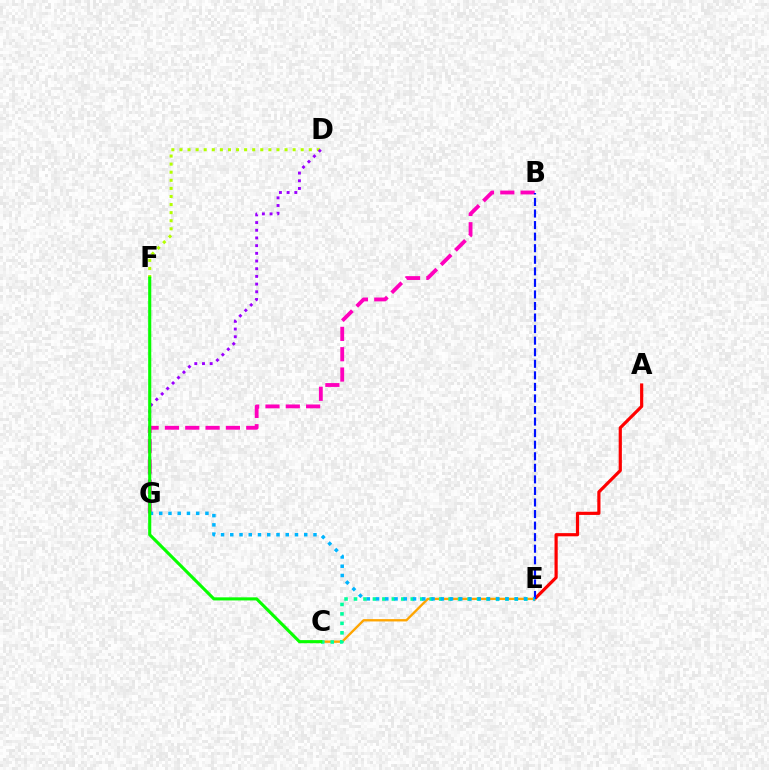{('D', 'F'): [{'color': '#b3ff00', 'line_style': 'dotted', 'thickness': 2.2}], ('B', 'G'): [{'color': '#ff00bd', 'line_style': 'dashed', 'thickness': 2.76}], ('A', 'E'): [{'color': '#ff0000', 'line_style': 'solid', 'thickness': 2.3}], ('C', 'E'): [{'color': '#ffa500', 'line_style': 'solid', 'thickness': 1.68}, {'color': '#00ff9d', 'line_style': 'dotted', 'thickness': 2.57}], ('B', 'E'): [{'color': '#0010ff', 'line_style': 'dashed', 'thickness': 1.57}], ('D', 'G'): [{'color': '#9b00ff', 'line_style': 'dotted', 'thickness': 2.09}], ('E', 'G'): [{'color': '#00b5ff', 'line_style': 'dotted', 'thickness': 2.51}], ('C', 'F'): [{'color': '#08ff00', 'line_style': 'solid', 'thickness': 2.23}]}